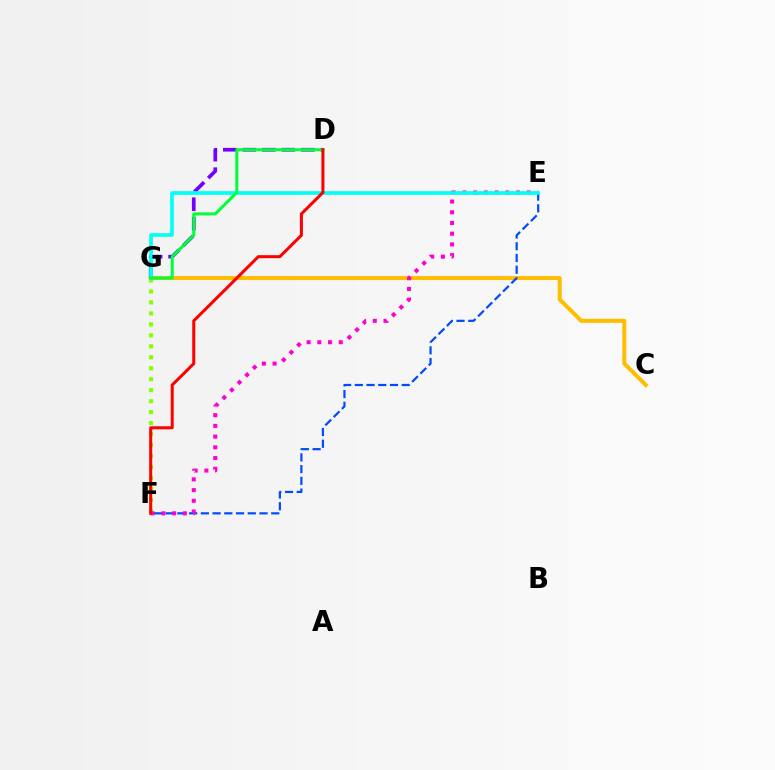{('C', 'G'): [{'color': '#ffbd00', 'line_style': 'solid', 'thickness': 2.88}], ('D', 'G'): [{'color': '#7200ff', 'line_style': 'dashed', 'thickness': 2.65}, {'color': '#00ff39', 'line_style': 'solid', 'thickness': 2.18}], ('F', 'G'): [{'color': '#84ff00', 'line_style': 'dotted', 'thickness': 2.98}], ('E', 'F'): [{'color': '#004bff', 'line_style': 'dashed', 'thickness': 1.59}, {'color': '#ff00cf', 'line_style': 'dotted', 'thickness': 2.91}], ('E', 'G'): [{'color': '#00fff6', 'line_style': 'solid', 'thickness': 2.63}], ('D', 'F'): [{'color': '#ff0000', 'line_style': 'solid', 'thickness': 2.18}]}